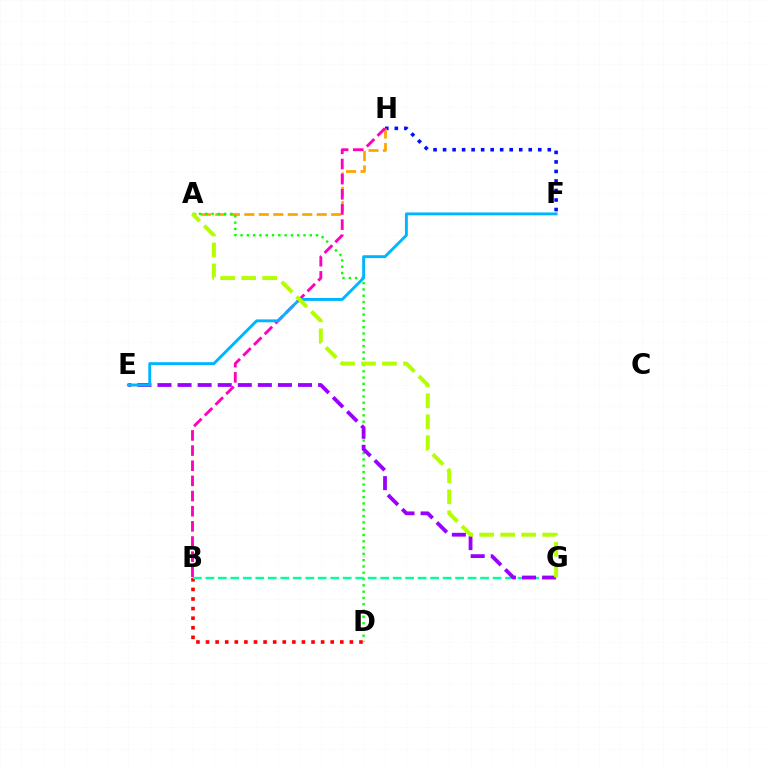{('F', 'H'): [{'color': '#0010ff', 'line_style': 'dotted', 'thickness': 2.59}], ('A', 'H'): [{'color': '#ffa500', 'line_style': 'dashed', 'thickness': 1.97}], ('B', 'D'): [{'color': '#ff0000', 'line_style': 'dotted', 'thickness': 2.61}], ('A', 'D'): [{'color': '#08ff00', 'line_style': 'dotted', 'thickness': 1.71}], ('B', 'G'): [{'color': '#00ff9d', 'line_style': 'dashed', 'thickness': 1.7}], ('B', 'H'): [{'color': '#ff00bd', 'line_style': 'dashed', 'thickness': 2.06}], ('E', 'G'): [{'color': '#9b00ff', 'line_style': 'dashed', 'thickness': 2.73}], ('E', 'F'): [{'color': '#00b5ff', 'line_style': 'solid', 'thickness': 2.08}], ('A', 'G'): [{'color': '#b3ff00', 'line_style': 'dashed', 'thickness': 2.85}]}